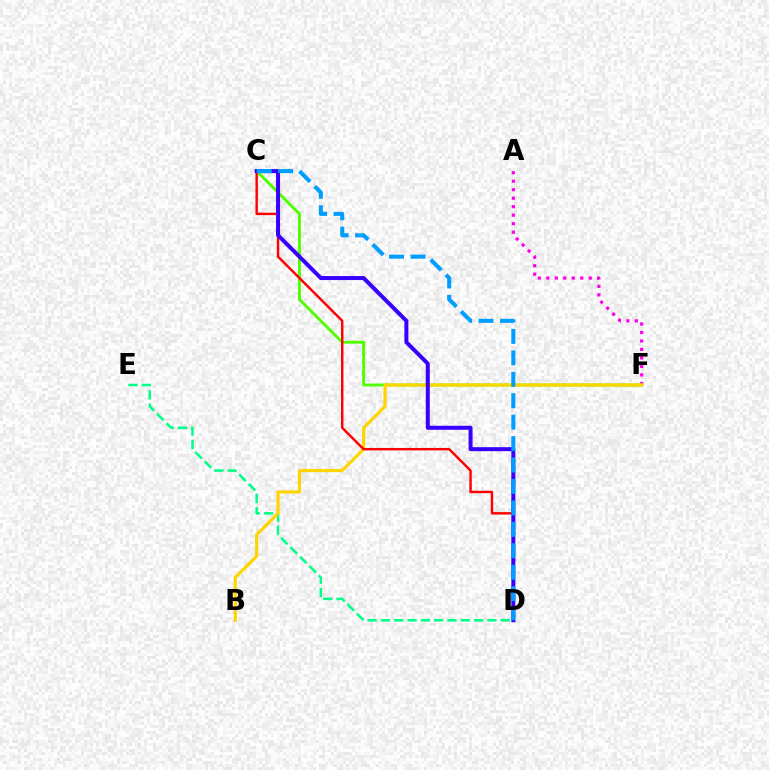{('A', 'F'): [{'color': '#ff00ed', 'line_style': 'dotted', 'thickness': 2.31}], ('C', 'F'): [{'color': '#4fff00', 'line_style': 'solid', 'thickness': 2.09}], ('D', 'E'): [{'color': '#00ff86', 'line_style': 'dashed', 'thickness': 1.81}], ('B', 'F'): [{'color': '#ffd500', 'line_style': 'solid', 'thickness': 2.28}], ('C', 'D'): [{'color': '#ff0000', 'line_style': 'solid', 'thickness': 1.75}, {'color': '#3700ff', 'line_style': 'solid', 'thickness': 2.89}, {'color': '#009eff', 'line_style': 'dashed', 'thickness': 2.91}]}